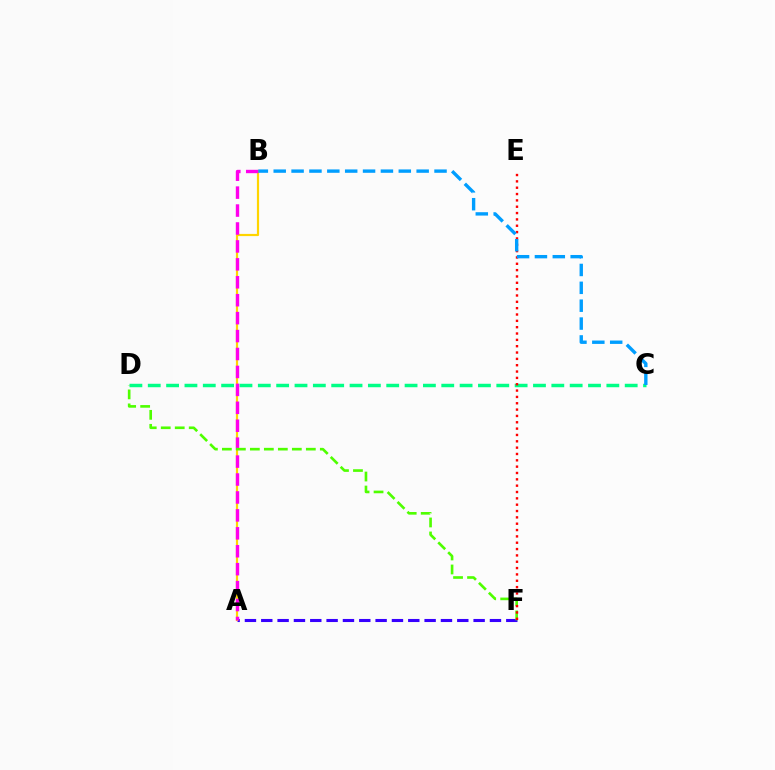{('A', 'F'): [{'color': '#3700ff', 'line_style': 'dashed', 'thickness': 2.22}], ('C', 'D'): [{'color': '#00ff86', 'line_style': 'dashed', 'thickness': 2.49}], ('A', 'B'): [{'color': '#ffd500', 'line_style': 'solid', 'thickness': 1.58}, {'color': '#ff00ed', 'line_style': 'dashed', 'thickness': 2.44}], ('D', 'F'): [{'color': '#4fff00', 'line_style': 'dashed', 'thickness': 1.9}], ('E', 'F'): [{'color': '#ff0000', 'line_style': 'dotted', 'thickness': 1.72}], ('B', 'C'): [{'color': '#009eff', 'line_style': 'dashed', 'thickness': 2.43}]}